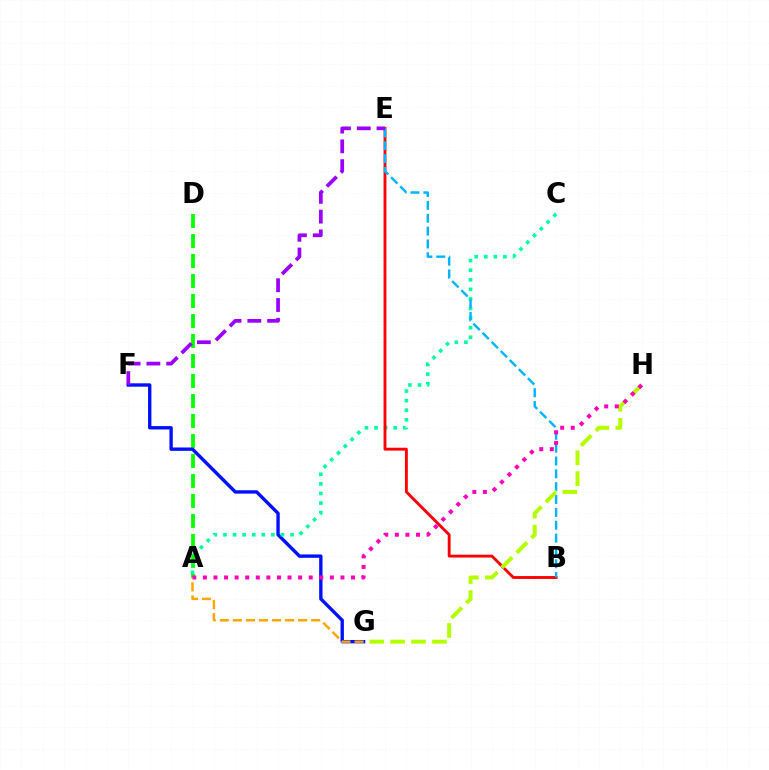{('A', 'D'): [{'color': '#08ff00', 'line_style': 'dashed', 'thickness': 2.72}], ('F', 'G'): [{'color': '#0010ff', 'line_style': 'solid', 'thickness': 2.42}], ('A', 'C'): [{'color': '#00ff9d', 'line_style': 'dotted', 'thickness': 2.6}], ('B', 'E'): [{'color': '#ff0000', 'line_style': 'solid', 'thickness': 2.06}, {'color': '#00b5ff', 'line_style': 'dashed', 'thickness': 1.75}], ('A', 'G'): [{'color': '#ffa500', 'line_style': 'dashed', 'thickness': 1.77}], ('E', 'F'): [{'color': '#9b00ff', 'line_style': 'dashed', 'thickness': 2.69}], ('G', 'H'): [{'color': '#b3ff00', 'line_style': 'dashed', 'thickness': 2.84}], ('A', 'H'): [{'color': '#ff00bd', 'line_style': 'dotted', 'thickness': 2.87}]}